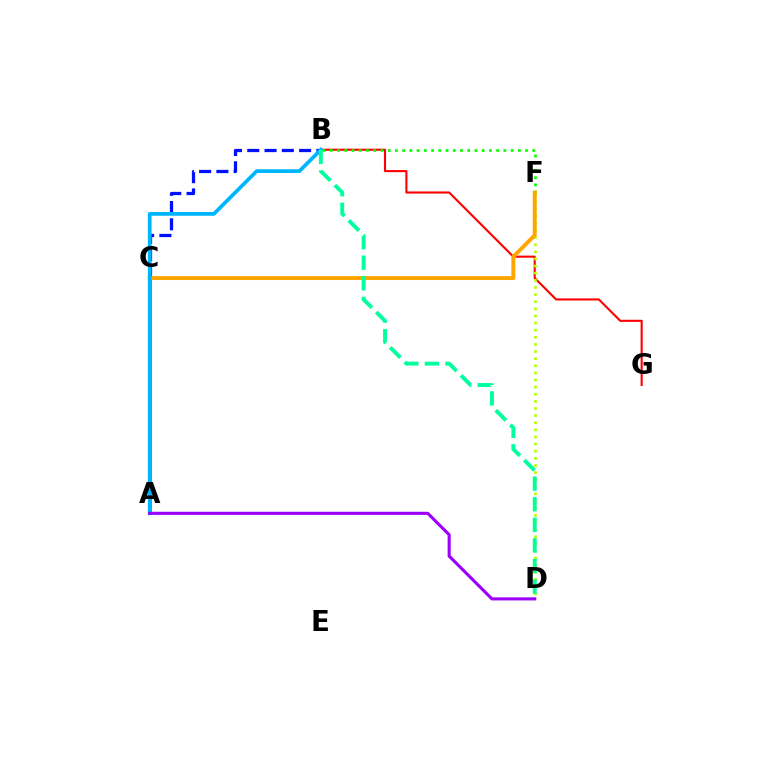{('B', 'G'): [{'color': '#ff0000', 'line_style': 'solid', 'thickness': 1.51}], ('A', 'C'): [{'color': '#ff00bd', 'line_style': 'solid', 'thickness': 1.85}], ('B', 'F'): [{'color': '#08ff00', 'line_style': 'dotted', 'thickness': 1.96}], ('B', 'C'): [{'color': '#0010ff', 'line_style': 'dashed', 'thickness': 2.35}], ('D', 'F'): [{'color': '#b3ff00', 'line_style': 'dotted', 'thickness': 1.94}], ('C', 'F'): [{'color': '#ffa500', 'line_style': 'solid', 'thickness': 2.83}], ('A', 'B'): [{'color': '#00b5ff', 'line_style': 'solid', 'thickness': 2.69}], ('A', 'D'): [{'color': '#9b00ff', 'line_style': 'solid', 'thickness': 2.23}], ('B', 'D'): [{'color': '#00ff9d', 'line_style': 'dashed', 'thickness': 2.8}]}